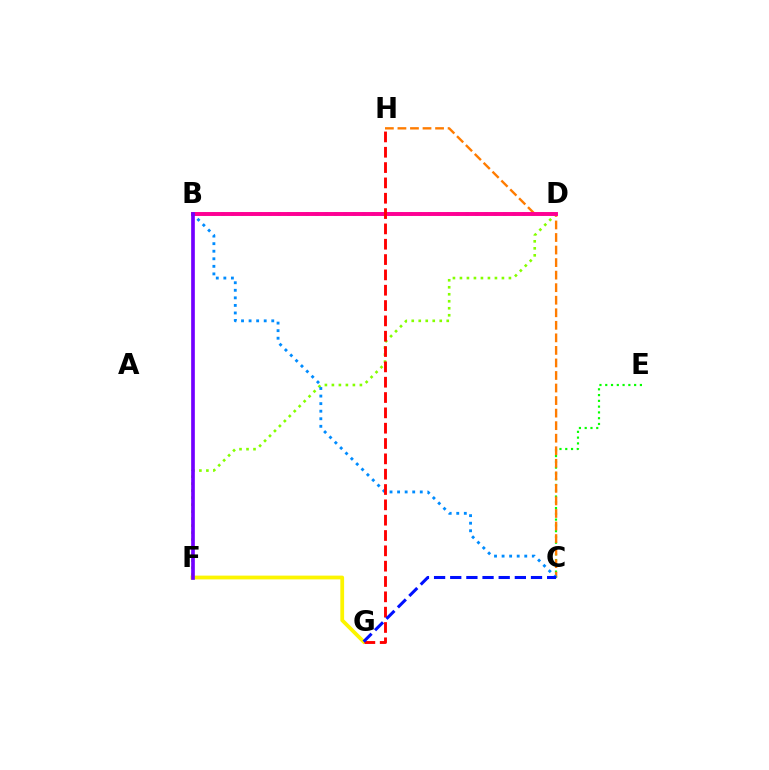{('B', 'D'): [{'color': '#00fff6', 'line_style': 'dotted', 'thickness': 2.55}, {'color': '#00ff74', 'line_style': 'dashed', 'thickness': 1.6}, {'color': '#ee00ff', 'line_style': 'dashed', 'thickness': 1.52}, {'color': '#ff0094', 'line_style': 'solid', 'thickness': 2.83}], ('D', 'F'): [{'color': '#84ff00', 'line_style': 'dotted', 'thickness': 1.9}], ('C', 'E'): [{'color': '#08ff00', 'line_style': 'dotted', 'thickness': 1.57}], ('F', 'G'): [{'color': '#fcf500', 'line_style': 'solid', 'thickness': 2.72}], ('C', 'H'): [{'color': '#ff7c00', 'line_style': 'dashed', 'thickness': 1.7}], ('B', 'C'): [{'color': '#008cff', 'line_style': 'dotted', 'thickness': 2.05}], ('B', 'F'): [{'color': '#7200ff', 'line_style': 'solid', 'thickness': 2.65}], ('G', 'H'): [{'color': '#ff0000', 'line_style': 'dashed', 'thickness': 2.08}], ('C', 'G'): [{'color': '#0010ff', 'line_style': 'dashed', 'thickness': 2.19}]}